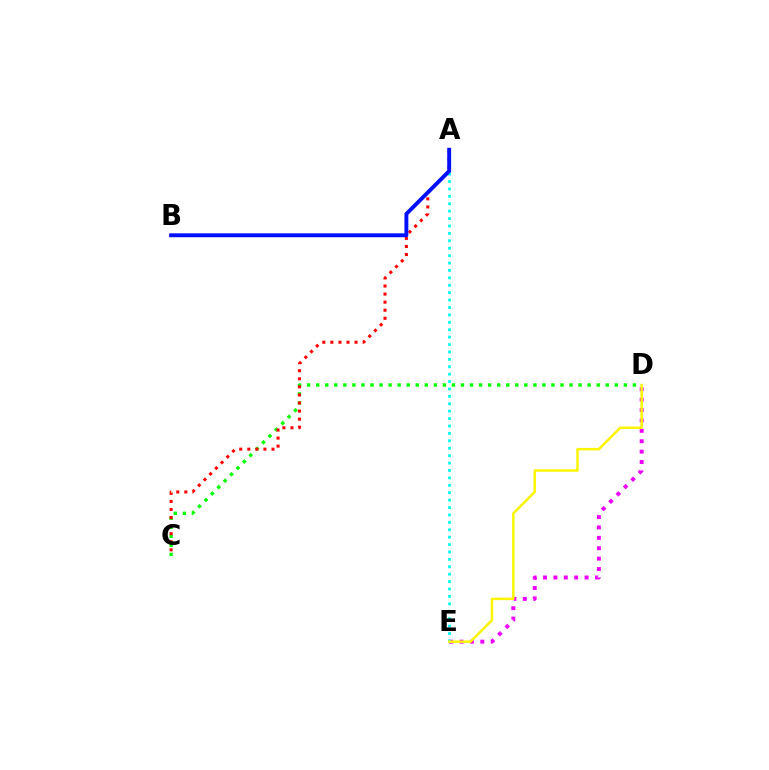{('C', 'D'): [{'color': '#08ff00', 'line_style': 'dotted', 'thickness': 2.46}], ('A', 'C'): [{'color': '#ff0000', 'line_style': 'dotted', 'thickness': 2.19}], ('D', 'E'): [{'color': '#ee00ff', 'line_style': 'dotted', 'thickness': 2.82}, {'color': '#fcf500', 'line_style': 'solid', 'thickness': 1.78}], ('A', 'E'): [{'color': '#00fff6', 'line_style': 'dotted', 'thickness': 2.01}], ('A', 'B'): [{'color': '#0010ff', 'line_style': 'solid', 'thickness': 2.81}]}